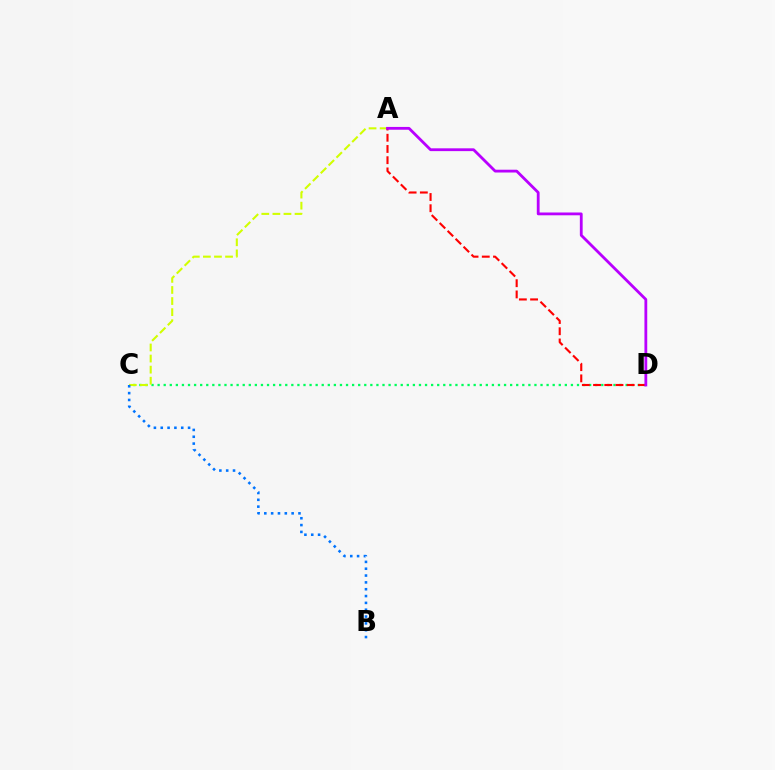{('C', 'D'): [{'color': '#00ff5c', 'line_style': 'dotted', 'thickness': 1.65}], ('A', 'C'): [{'color': '#d1ff00', 'line_style': 'dashed', 'thickness': 1.5}], ('B', 'C'): [{'color': '#0074ff', 'line_style': 'dotted', 'thickness': 1.86}], ('A', 'D'): [{'color': '#ff0000', 'line_style': 'dashed', 'thickness': 1.52}, {'color': '#b900ff', 'line_style': 'solid', 'thickness': 2.02}]}